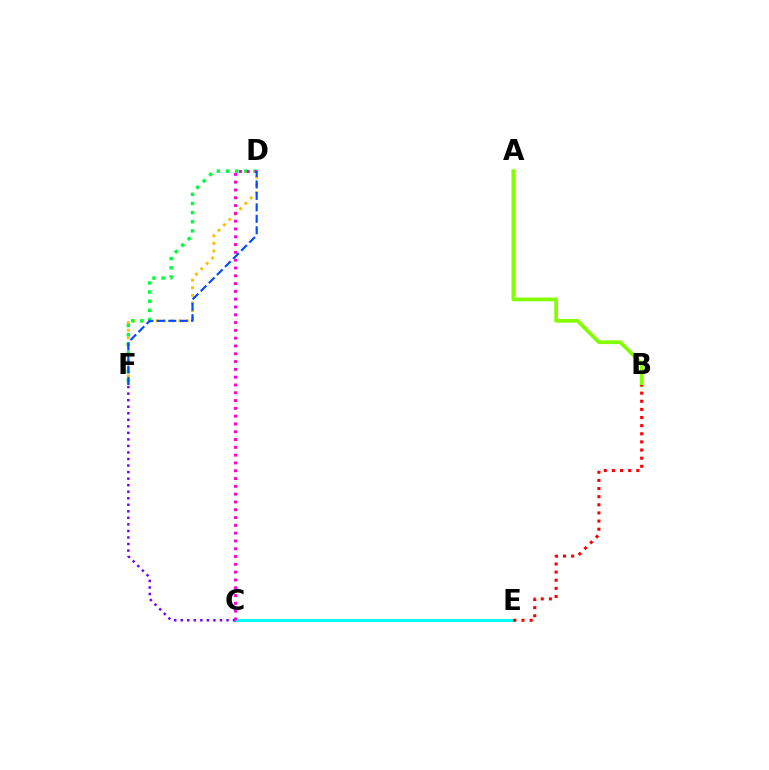{('C', 'E'): [{'color': '#00fff6', 'line_style': 'solid', 'thickness': 2.11}], ('A', 'B'): [{'color': '#84ff00', 'line_style': 'solid', 'thickness': 2.69}], ('D', 'F'): [{'color': '#ffbd00', 'line_style': 'dotted', 'thickness': 2.07}, {'color': '#00ff39', 'line_style': 'dotted', 'thickness': 2.48}, {'color': '#004bff', 'line_style': 'dashed', 'thickness': 1.56}], ('B', 'E'): [{'color': '#ff0000', 'line_style': 'dotted', 'thickness': 2.21}], ('C', 'F'): [{'color': '#7200ff', 'line_style': 'dotted', 'thickness': 1.78}], ('C', 'D'): [{'color': '#ff00cf', 'line_style': 'dotted', 'thickness': 2.12}]}